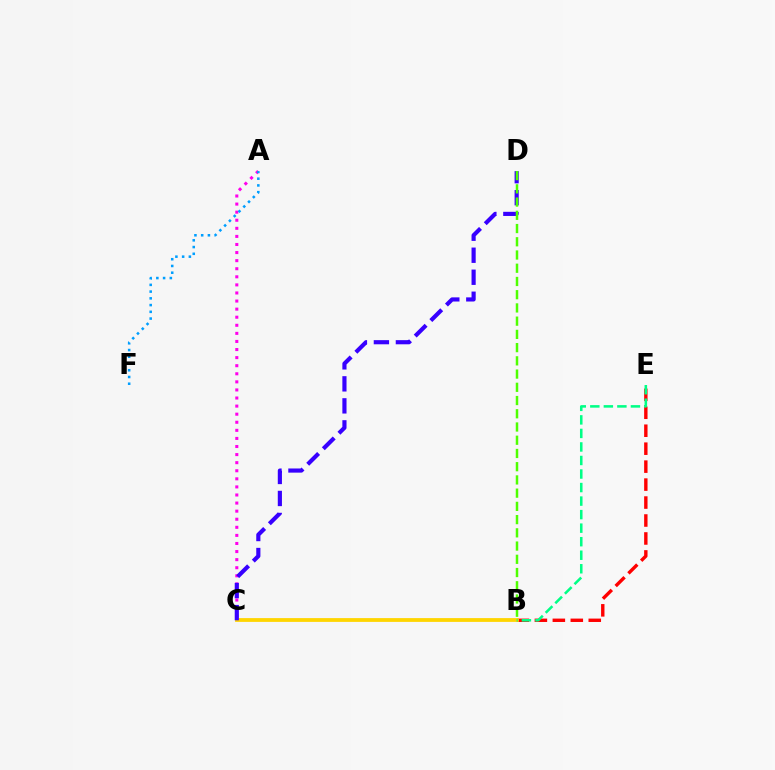{('B', 'E'): [{'color': '#ff0000', 'line_style': 'dashed', 'thickness': 2.44}, {'color': '#00ff86', 'line_style': 'dashed', 'thickness': 1.84}], ('B', 'C'): [{'color': '#ffd500', 'line_style': 'solid', 'thickness': 2.73}], ('A', 'C'): [{'color': '#ff00ed', 'line_style': 'dotted', 'thickness': 2.2}], ('C', 'D'): [{'color': '#3700ff', 'line_style': 'dashed', 'thickness': 2.99}], ('A', 'F'): [{'color': '#009eff', 'line_style': 'dotted', 'thickness': 1.83}], ('B', 'D'): [{'color': '#4fff00', 'line_style': 'dashed', 'thickness': 1.8}]}